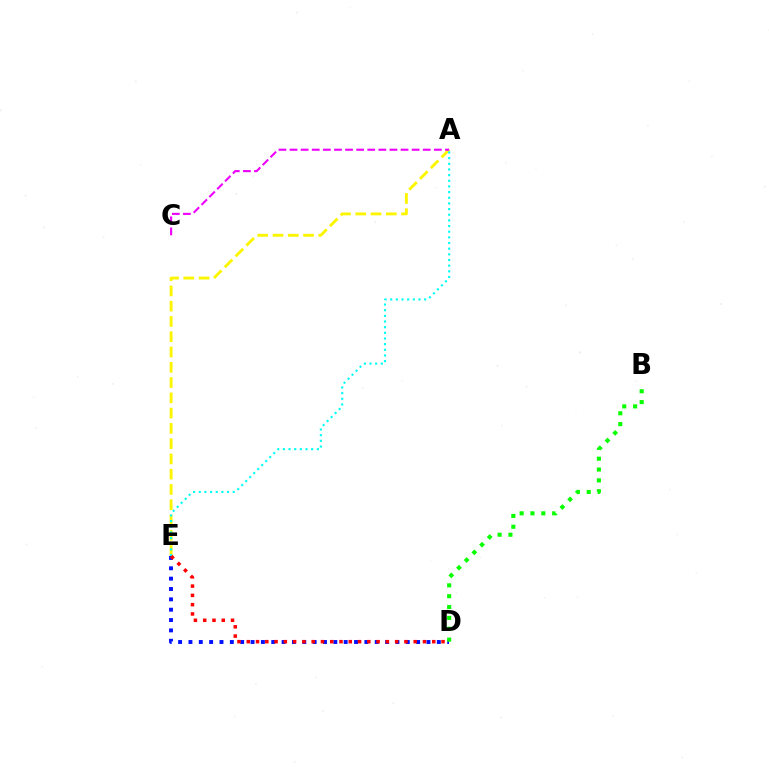{('D', 'E'): [{'color': '#0010ff', 'line_style': 'dotted', 'thickness': 2.81}, {'color': '#ff0000', 'line_style': 'dotted', 'thickness': 2.52}], ('A', 'E'): [{'color': '#fcf500', 'line_style': 'dashed', 'thickness': 2.07}, {'color': '#00fff6', 'line_style': 'dotted', 'thickness': 1.54}], ('B', 'D'): [{'color': '#08ff00', 'line_style': 'dotted', 'thickness': 2.95}], ('A', 'C'): [{'color': '#ee00ff', 'line_style': 'dashed', 'thickness': 1.51}]}